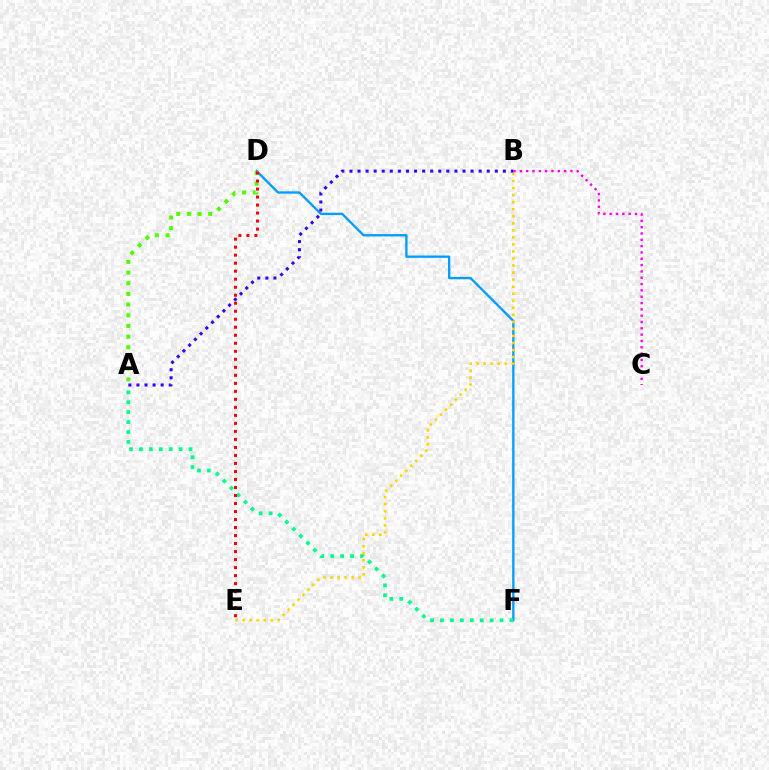{('D', 'F'): [{'color': '#009eff', 'line_style': 'solid', 'thickness': 1.68}], ('A', 'F'): [{'color': '#00ff86', 'line_style': 'dotted', 'thickness': 2.7}], ('B', 'C'): [{'color': '#ff00ed', 'line_style': 'dotted', 'thickness': 1.72}], ('B', 'E'): [{'color': '#ffd500', 'line_style': 'dotted', 'thickness': 1.91}], ('A', 'D'): [{'color': '#4fff00', 'line_style': 'dotted', 'thickness': 2.9}], ('D', 'E'): [{'color': '#ff0000', 'line_style': 'dotted', 'thickness': 2.18}], ('A', 'B'): [{'color': '#3700ff', 'line_style': 'dotted', 'thickness': 2.19}]}